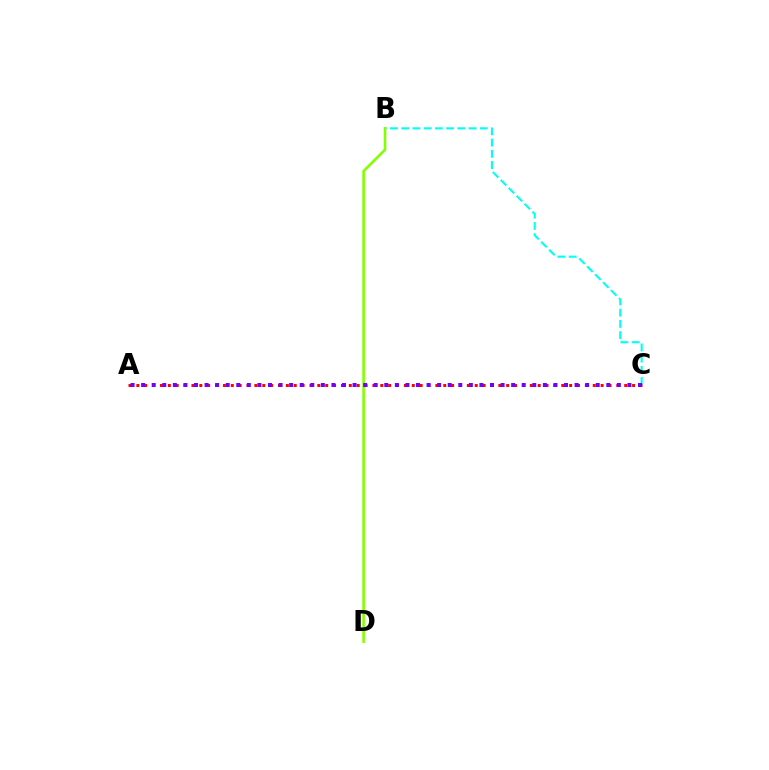{('B', 'C'): [{'color': '#00fff6', 'line_style': 'dashed', 'thickness': 1.53}], ('B', 'D'): [{'color': '#84ff00', 'line_style': 'solid', 'thickness': 1.89}], ('A', 'C'): [{'color': '#ff0000', 'line_style': 'dotted', 'thickness': 2.14}, {'color': '#7200ff', 'line_style': 'dotted', 'thickness': 2.87}]}